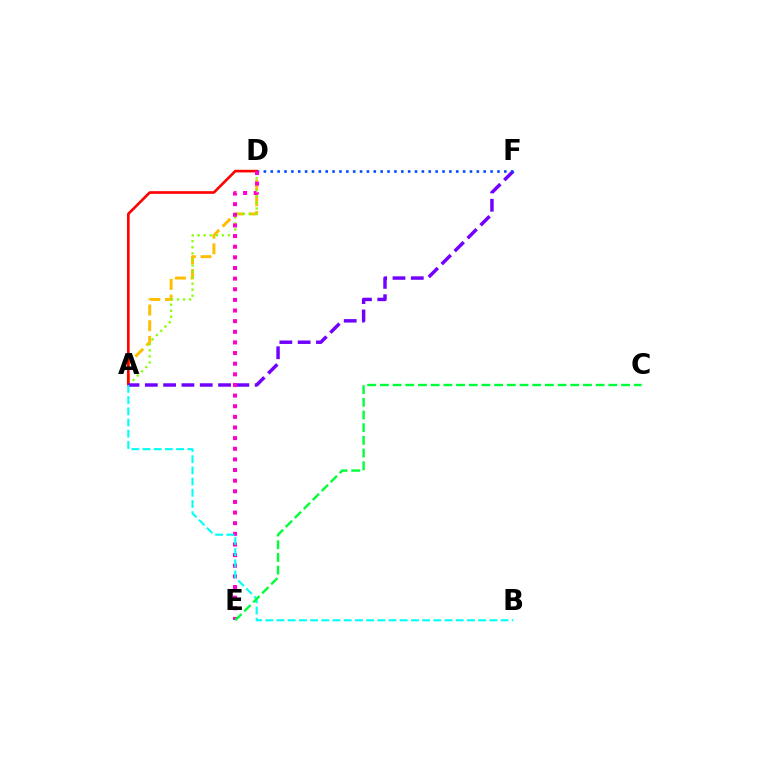{('A', 'D'): [{'color': '#ffbd00', 'line_style': 'dashed', 'thickness': 2.13}, {'color': '#84ff00', 'line_style': 'dotted', 'thickness': 1.65}, {'color': '#ff0000', 'line_style': 'solid', 'thickness': 1.9}], ('A', 'F'): [{'color': '#7200ff', 'line_style': 'dashed', 'thickness': 2.49}], ('D', 'F'): [{'color': '#004bff', 'line_style': 'dotted', 'thickness': 1.87}], ('D', 'E'): [{'color': '#ff00cf', 'line_style': 'dotted', 'thickness': 2.89}], ('A', 'B'): [{'color': '#00fff6', 'line_style': 'dashed', 'thickness': 1.52}], ('C', 'E'): [{'color': '#00ff39', 'line_style': 'dashed', 'thickness': 1.72}]}